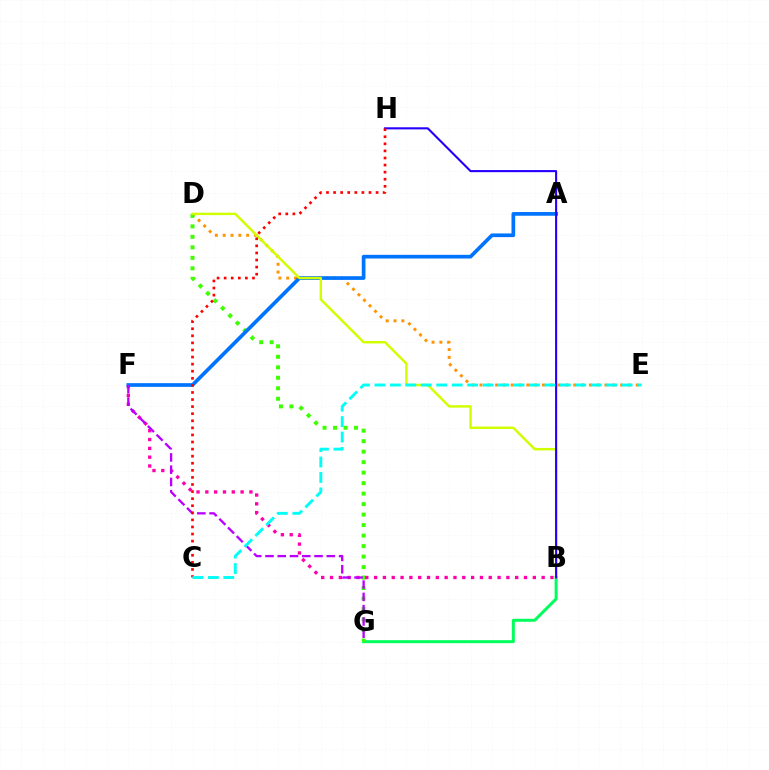{('D', 'E'): [{'color': '#ff9400', 'line_style': 'dotted', 'thickness': 2.12}], ('B', 'G'): [{'color': '#00ff5c', 'line_style': 'solid', 'thickness': 2.16}], ('D', 'G'): [{'color': '#3dff00', 'line_style': 'dotted', 'thickness': 2.85}], ('B', 'F'): [{'color': '#ff00ac', 'line_style': 'dotted', 'thickness': 2.4}], ('A', 'F'): [{'color': '#0074ff', 'line_style': 'solid', 'thickness': 2.66}], ('B', 'D'): [{'color': '#d1ff00', 'line_style': 'solid', 'thickness': 1.76}], ('B', 'H'): [{'color': '#2500ff', 'line_style': 'solid', 'thickness': 1.52}], ('F', 'G'): [{'color': '#b900ff', 'line_style': 'dashed', 'thickness': 1.67}], ('C', 'H'): [{'color': '#ff0000', 'line_style': 'dotted', 'thickness': 1.92}], ('C', 'E'): [{'color': '#00fff6', 'line_style': 'dashed', 'thickness': 2.1}]}